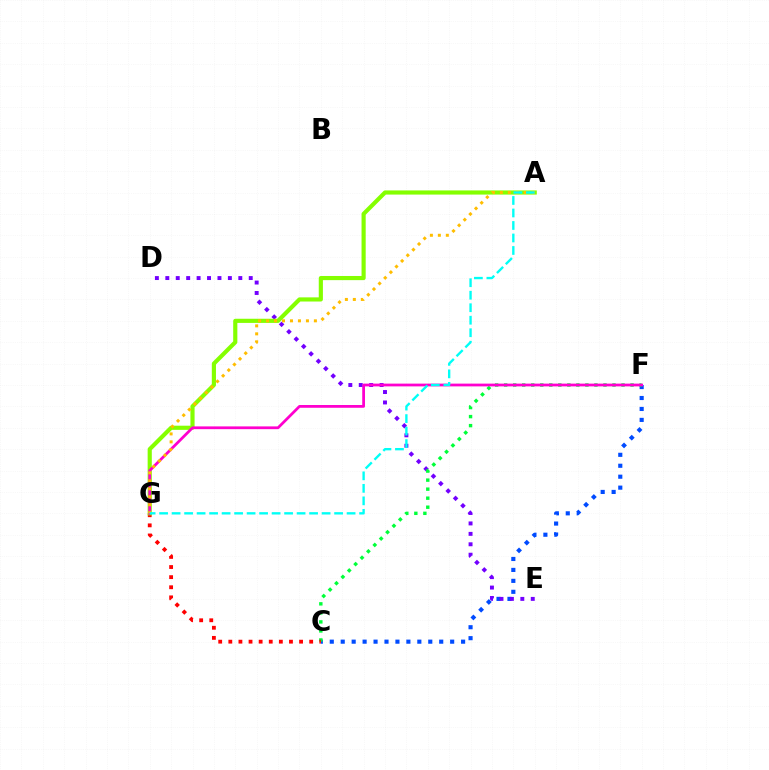{('C', 'F'): [{'color': '#004bff', 'line_style': 'dotted', 'thickness': 2.97}, {'color': '#00ff39', 'line_style': 'dotted', 'thickness': 2.45}], ('D', 'E'): [{'color': '#7200ff', 'line_style': 'dotted', 'thickness': 2.83}], ('C', 'G'): [{'color': '#ff0000', 'line_style': 'dotted', 'thickness': 2.75}], ('A', 'G'): [{'color': '#84ff00', 'line_style': 'solid', 'thickness': 2.99}, {'color': '#ffbd00', 'line_style': 'dotted', 'thickness': 2.17}, {'color': '#00fff6', 'line_style': 'dashed', 'thickness': 1.7}], ('F', 'G'): [{'color': '#ff00cf', 'line_style': 'solid', 'thickness': 1.99}]}